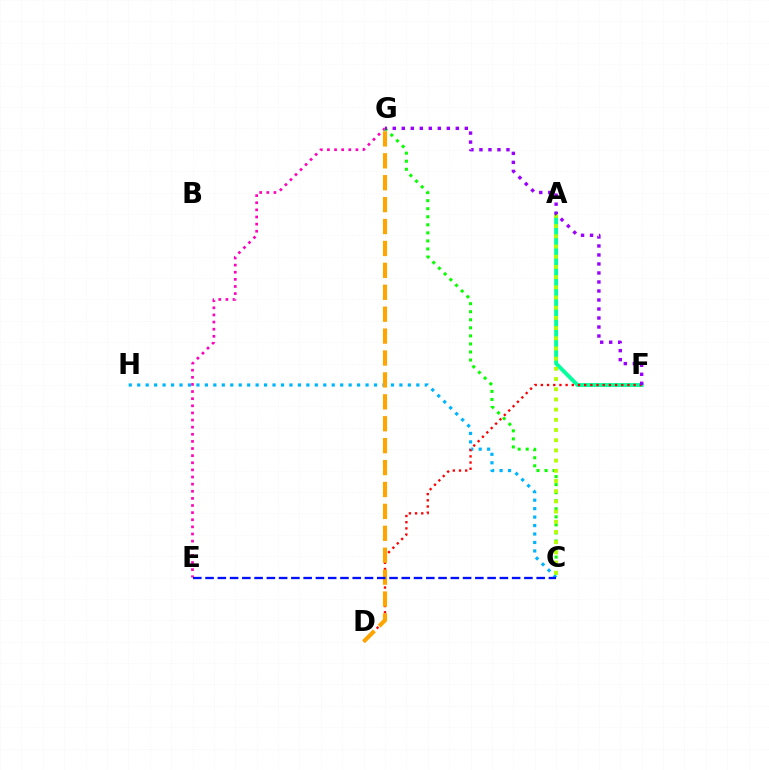{('A', 'F'): [{'color': '#00ff9d', 'line_style': 'solid', 'thickness': 2.79}], ('E', 'G'): [{'color': '#ff00bd', 'line_style': 'dotted', 'thickness': 1.94}], ('C', 'H'): [{'color': '#00b5ff', 'line_style': 'dotted', 'thickness': 2.3}], ('D', 'F'): [{'color': '#ff0000', 'line_style': 'dotted', 'thickness': 1.68}], ('C', 'G'): [{'color': '#08ff00', 'line_style': 'dotted', 'thickness': 2.19}], ('A', 'C'): [{'color': '#b3ff00', 'line_style': 'dotted', 'thickness': 2.77}], ('D', 'G'): [{'color': '#ffa500', 'line_style': 'dashed', 'thickness': 2.98}], ('F', 'G'): [{'color': '#9b00ff', 'line_style': 'dotted', 'thickness': 2.45}], ('C', 'E'): [{'color': '#0010ff', 'line_style': 'dashed', 'thickness': 1.67}]}